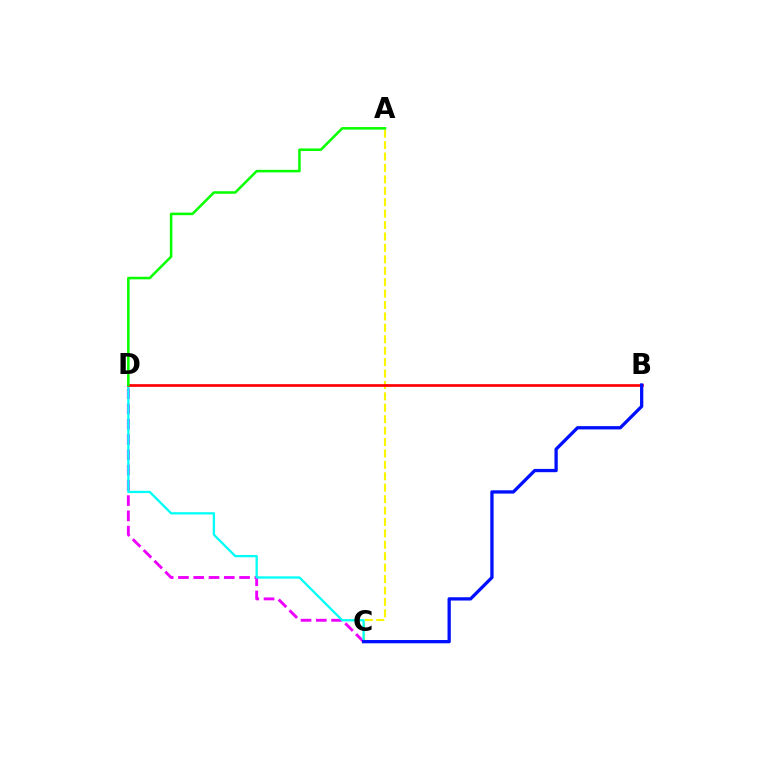{('C', 'D'): [{'color': '#ee00ff', 'line_style': 'dashed', 'thickness': 2.08}, {'color': '#00fff6', 'line_style': 'solid', 'thickness': 1.64}], ('A', 'C'): [{'color': '#fcf500', 'line_style': 'dashed', 'thickness': 1.55}], ('B', 'D'): [{'color': '#ff0000', 'line_style': 'solid', 'thickness': 1.94}], ('A', 'D'): [{'color': '#08ff00', 'line_style': 'solid', 'thickness': 1.83}], ('B', 'C'): [{'color': '#0010ff', 'line_style': 'solid', 'thickness': 2.37}]}